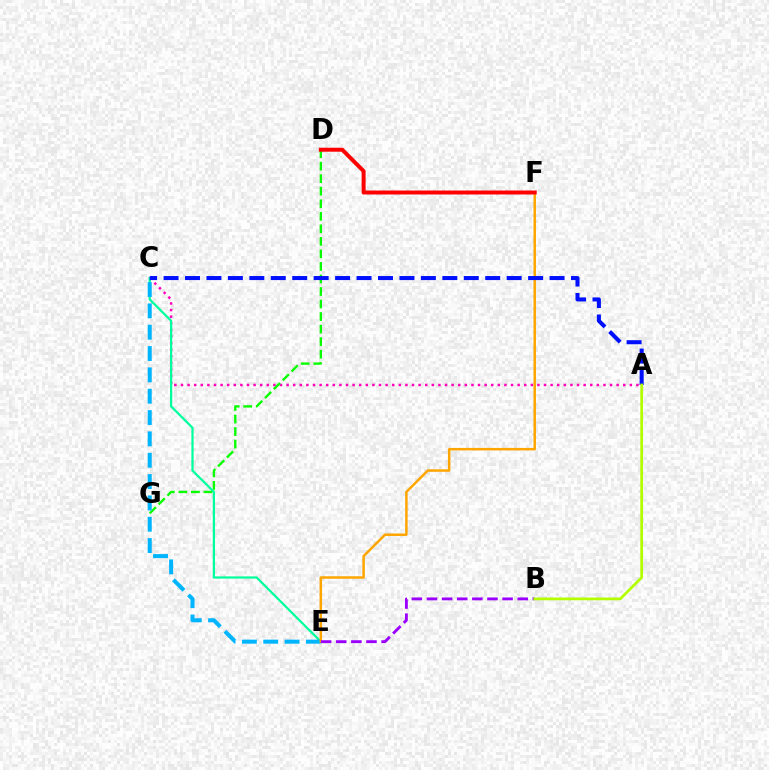{('A', 'C'): [{'color': '#ff00bd', 'line_style': 'dotted', 'thickness': 1.79}, {'color': '#0010ff', 'line_style': 'dashed', 'thickness': 2.91}], ('D', 'G'): [{'color': '#08ff00', 'line_style': 'dashed', 'thickness': 1.7}], ('C', 'E'): [{'color': '#00ff9d', 'line_style': 'solid', 'thickness': 1.62}, {'color': '#00b5ff', 'line_style': 'dashed', 'thickness': 2.9}], ('E', 'F'): [{'color': '#ffa500', 'line_style': 'solid', 'thickness': 1.8}], ('D', 'F'): [{'color': '#ff0000', 'line_style': 'solid', 'thickness': 2.86}], ('B', 'E'): [{'color': '#9b00ff', 'line_style': 'dashed', 'thickness': 2.05}], ('A', 'B'): [{'color': '#b3ff00', 'line_style': 'solid', 'thickness': 1.98}]}